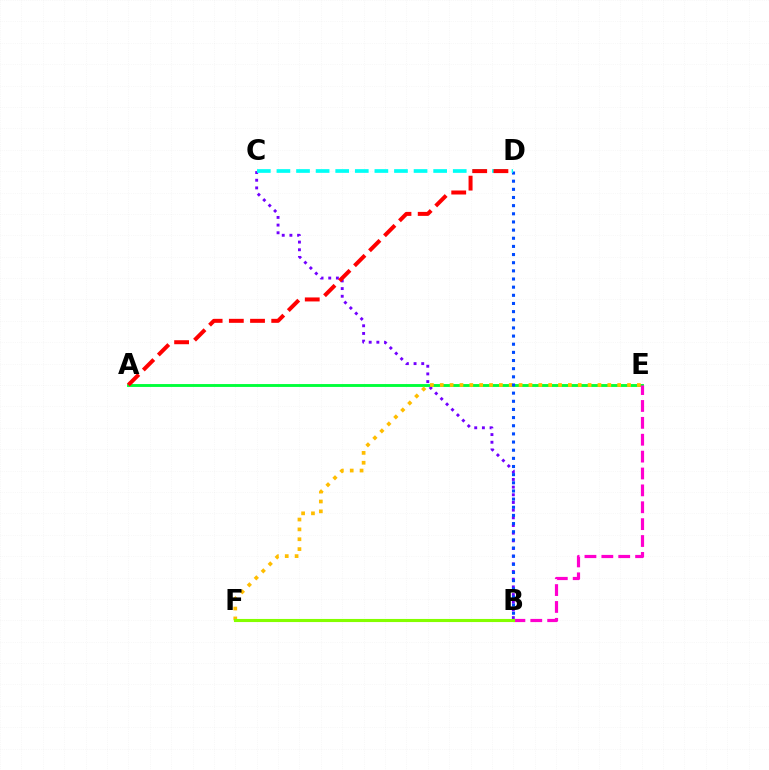{('A', 'E'): [{'color': '#00ff39', 'line_style': 'solid', 'thickness': 2.07}], ('B', 'C'): [{'color': '#7200ff', 'line_style': 'dotted', 'thickness': 2.09}], ('B', 'E'): [{'color': '#ff00cf', 'line_style': 'dashed', 'thickness': 2.29}], ('E', 'F'): [{'color': '#ffbd00', 'line_style': 'dotted', 'thickness': 2.68}], ('B', 'D'): [{'color': '#004bff', 'line_style': 'dotted', 'thickness': 2.21}], ('C', 'D'): [{'color': '#00fff6', 'line_style': 'dashed', 'thickness': 2.66}], ('A', 'D'): [{'color': '#ff0000', 'line_style': 'dashed', 'thickness': 2.88}], ('B', 'F'): [{'color': '#84ff00', 'line_style': 'solid', 'thickness': 2.23}]}